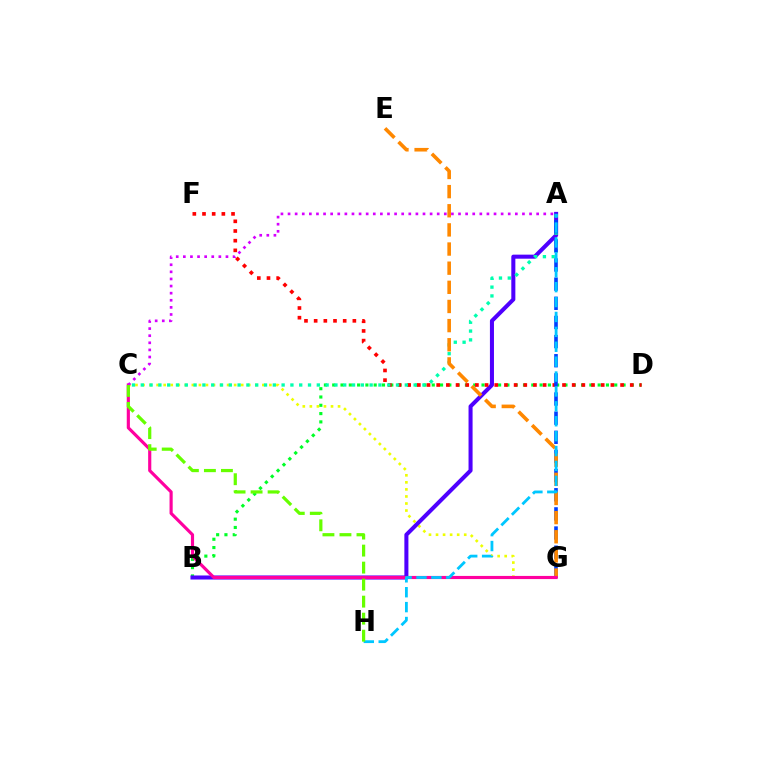{('B', 'D'): [{'color': '#00ff27', 'line_style': 'dotted', 'thickness': 2.25}], ('C', 'G'): [{'color': '#eeff00', 'line_style': 'dotted', 'thickness': 1.91}, {'color': '#ff00a0', 'line_style': 'solid', 'thickness': 2.27}], ('A', 'B'): [{'color': '#4f00ff', 'line_style': 'solid', 'thickness': 2.91}], ('D', 'F'): [{'color': '#ff0000', 'line_style': 'dotted', 'thickness': 2.63}], ('A', 'C'): [{'color': '#00ffaf', 'line_style': 'dotted', 'thickness': 2.39}, {'color': '#d600ff', 'line_style': 'dotted', 'thickness': 1.93}], ('A', 'G'): [{'color': '#003fff', 'line_style': 'dashed', 'thickness': 2.6}], ('E', 'G'): [{'color': '#ff8800', 'line_style': 'dashed', 'thickness': 2.6}], ('A', 'H'): [{'color': '#00c7ff', 'line_style': 'dashed', 'thickness': 2.02}], ('C', 'H'): [{'color': '#66ff00', 'line_style': 'dashed', 'thickness': 2.31}]}